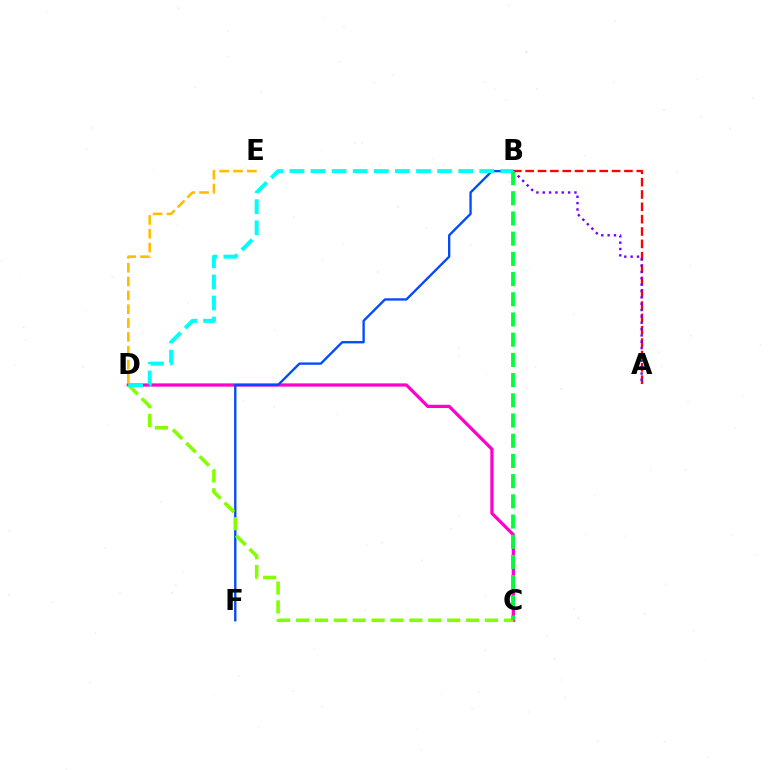{('C', 'D'): [{'color': '#ff00cf', 'line_style': 'solid', 'thickness': 2.34}, {'color': '#84ff00', 'line_style': 'dashed', 'thickness': 2.57}], ('B', 'F'): [{'color': '#004bff', 'line_style': 'solid', 'thickness': 1.68}], ('A', 'B'): [{'color': '#ff0000', 'line_style': 'dashed', 'thickness': 1.68}, {'color': '#7200ff', 'line_style': 'dotted', 'thickness': 1.72}], ('B', 'D'): [{'color': '#00fff6', 'line_style': 'dashed', 'thickness': 2.87}], ('B', 'C'): [{'color': '#00ff39', 'line_style': 'dashed', 'thickness': 2.74}], ('D', 'E'): [{'color': '#ffbd00', 'line_style': 'dashed', 'thickness': 1.88}]}